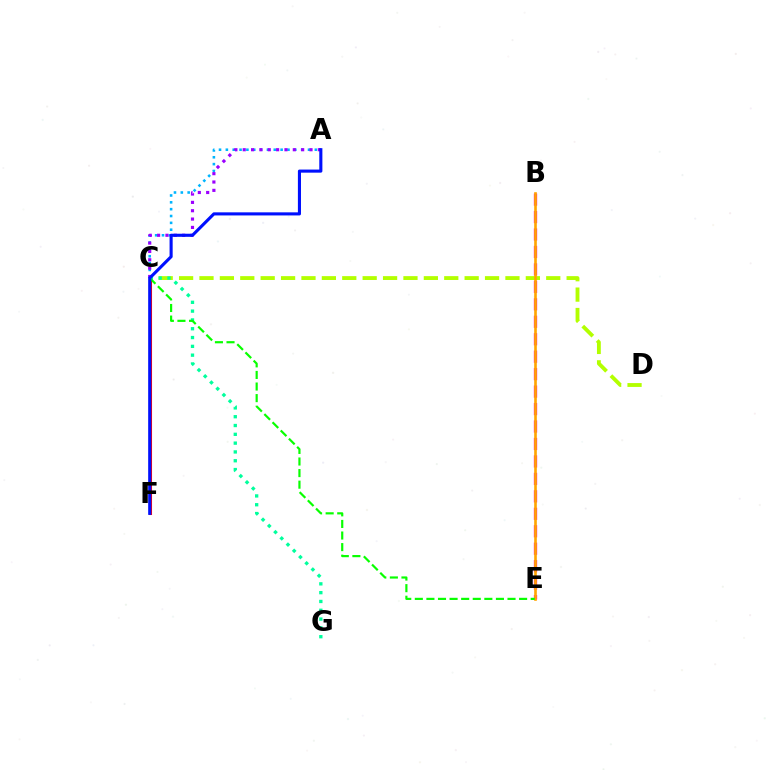{('B', 'E'): [{'color': '#ff00bd', 'line_style': 'dashed', 'thickness': 2.37}, {'color': '#ffa500', 'line_style': 'solid', 'thickness': 1.89}], ('C', 'D'): [{'color': '#b3ff00', 'line_style': 'dashed', 'thickness': 2.77}], ('C', 'F'): [{'color': '#ff0000', 'line_style': 'solid', 'thickness': 2.2}], ('A', 'C'): [{'color': '#00b5ff', 'line_style': 'dotted', 'thickness': 1.86}, {'color': '#9b00ff', 'line_style': 'dotted', 'thickness': 2.27}], ('C', 'G'): [{'color': '#00ff9d', 'line_style': 'dotted', 'thickness': 2.39}], ('C', 'E'): [{'color': '#08ff00', 'line_style': 'dashed', 'thickness': 1.57}], ('A', 'F'): [{'color': '#0010ff', 'line_style': 'solid', 'thickness': 2.23}]}